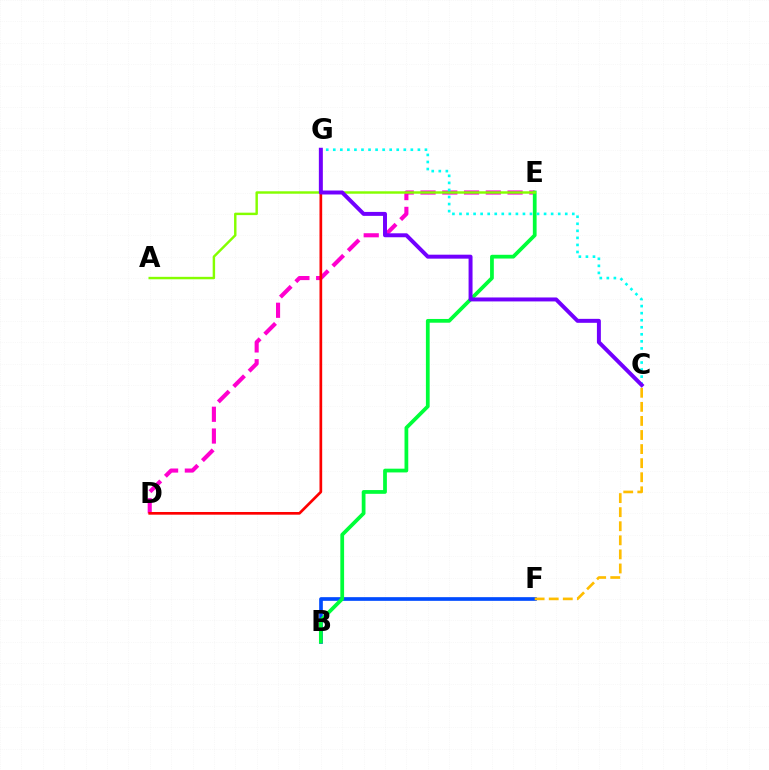{('D', 'E'): [{'color': '#ff00cf', 'line_style': 'dashed', 'thickness': 2.96}], ('B', 'F'): [{'color': '#004bff', 'line_style': 'solid', 'thickness': 2.65}], ('B', 'E'): [{'color': '#00ff39', 'line_style': 'solid', 'thickness': 2.7}], ('C', 'F'): [{'color': '#ffbd00', 'line_style': 'dashed', 'thickness': 1.91}], ('A', 'E'): [{'color': '#84ff00', 'line_style': 'solid', 'thickness': 1.76}], ('D', 'G'): [{'color': '#ff0000', 'line_style': 'solid', 'thickness': 1.94}], ('C', 'G'): [{'color': '#00fff6', 'line_style': 'dotted', 'thickness': 1.92}, {'color': '#7200ff', 'line_style': 'solid', 'thickness': 2.85}]}